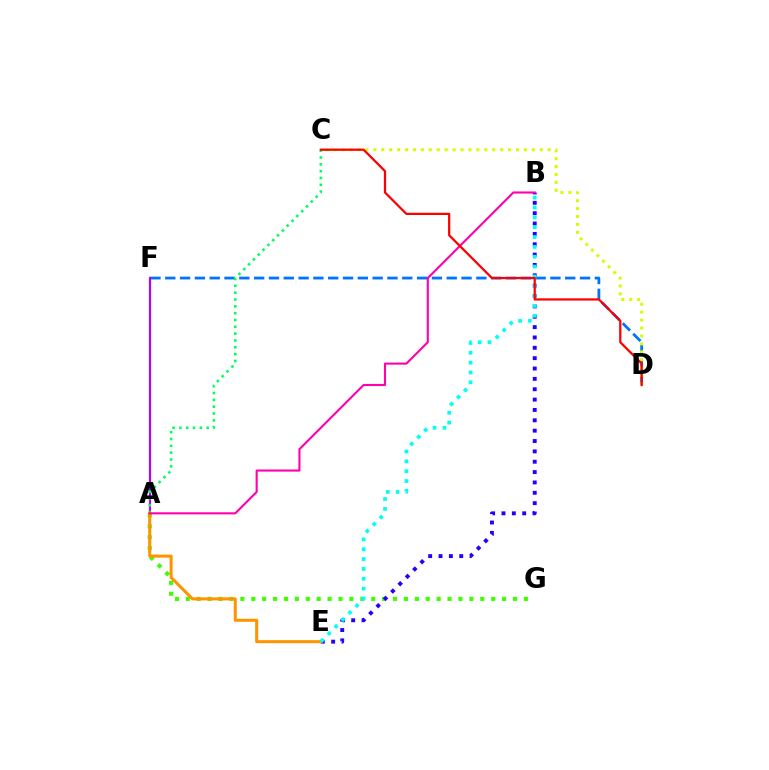{('D', 'F'): [{'color': '#0074ff', 'line_style': 'dashed', 'thickness': 2.01}], ('A', 'G'): [{'color': '#3dff00', 'line_style': 'dotted', 'thickness': 2.96}], ('B', 'E'): [{'color': '#2500ff', 'line_style': 'dotted', 'thickness': 2.81}, {'color': '#00fff6', 'line_style': 'dotted', 'thickness': 2.67}], ('A', 'F'): [{'color': '#b900ff', 'line_style': 'solid', 'thickness': 1.57}], ('A', 'C'): [{'color': '#00ff5c', 'line_style': 'dotted', 'thickness': 1.85}], ('C', 'D'): [{'color': '#d1ff00', 'line_style': 'dotted', 'thickness': 2.15}, {'color': '#ff0000', 'line_style': 'solid', 'thickness': 1.61}], ('A', 'E'): [{'color': '#ff9400', 'line_style': 'solid', 'thickness': 2.19}], ('A', 'B'): [{'color': '#ff00ac', 'line_style': 'solid', 'thickness': 1.51}]}